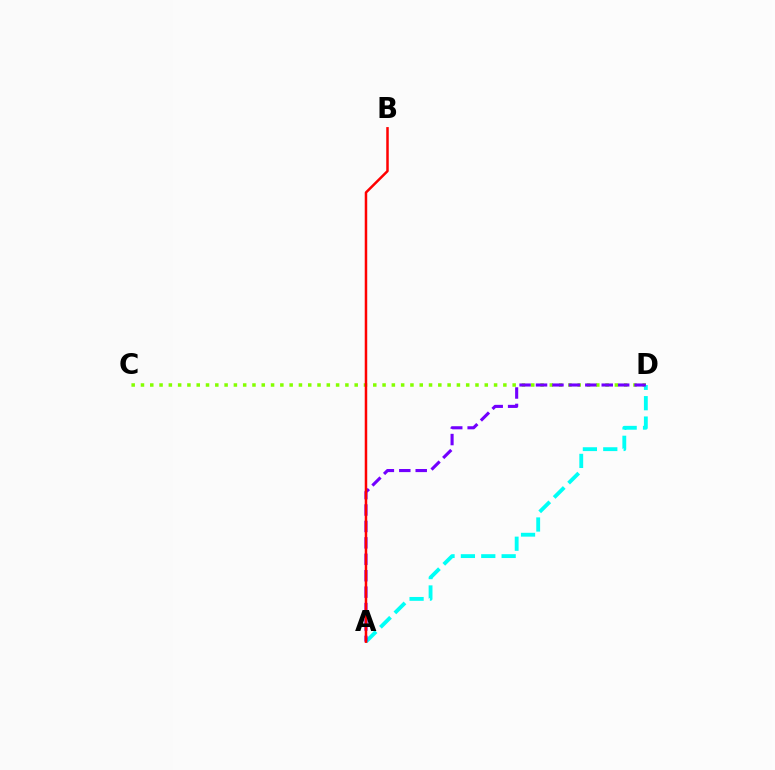{('C', 'D'): [{'color': '#84ff00', 'line_style': 'dotted', 'thickness': 2.52}], ('A', 'D'): [{'color': '#00fff6', 'line_style': 'dashed', 'thickness': 2.77}, {'color': '#7200ff', 'line_style': 'dashed', 'thickness': 2.23}], ('A', 'B'): [{'color': '#ff0000', 'line_style': 'solid', 'thickness': 1.8}]}